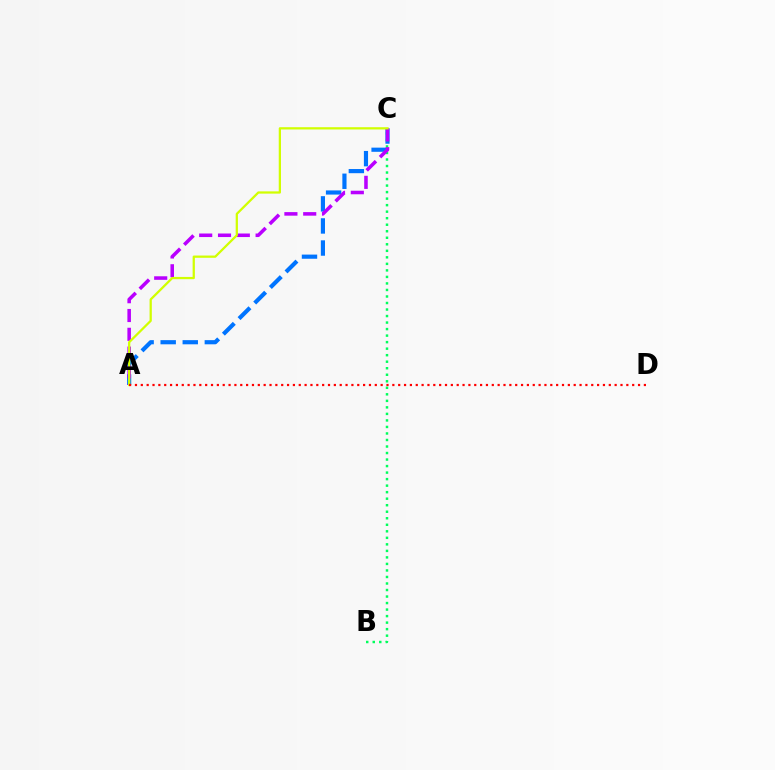{('A', 'C'): [{'color': '#0074ff', 'line_style': 'dashed', 'thickness': 3.0}, {'color': '#b900ff', 'line_style': 'dashed', 'thickness': 2.55}, {'color': '#d1ff00', 'line_style': 'solid', 'thickness': 1.62}], ('B', 'C'): [{'color': '#00ff5c', 'line_style': 'dotted', 'thickness': 1.77}], ('A', 'D'): [{'color': '#ff0000', 'line_style': 'dotted', 'thickness': 1.59}]}